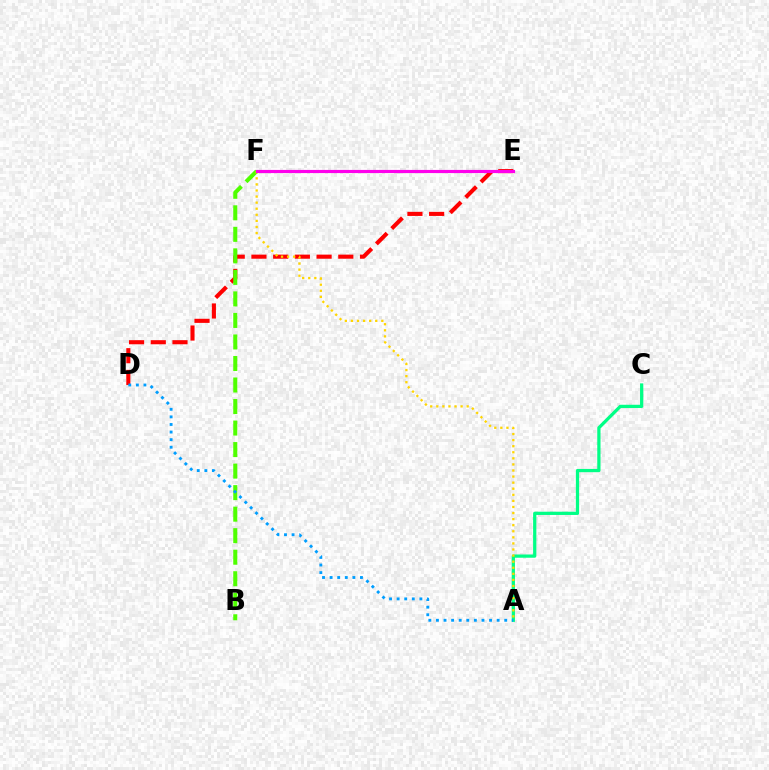{('D', 'E'): [{'color': '#ff0000', 'line_style': 'dashed', 'thickness': 2.95}], ('B', 'F'): [{'color': '#4fff00', 'line_style': 'dashed', 'thickness': 2.92}], ('E', 'F'): [{'color': '#3700ff', 'line_style': 'dotted', 'thickness': 2.17}, {'color': '#ff00ed', 'line_style': 'solid', 'thickness': 2.26}], ('A', 'C'): [{'color': '#00ff86', 'line_style': 'solid', 'thickness': 2.34}], ('A', 'F'): [{'color': '#ffd500', 'line_style': 'dotted', 'thickness': 1.65}], ('A', 'D'): [{'color': '#009eff', 'line_style': 'dotted', 'thickness': 2.06}]}